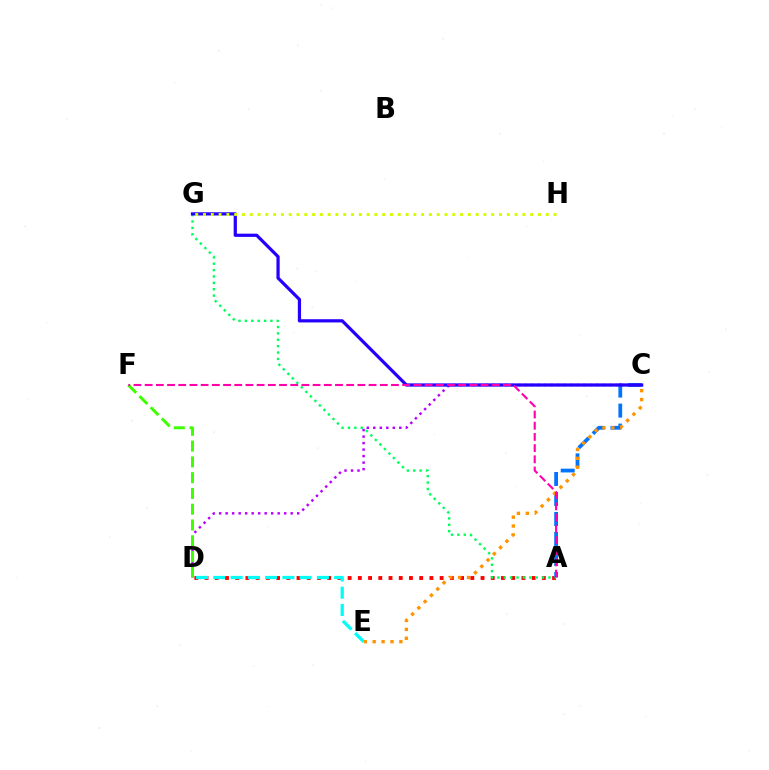{('C', 'D'): [{'color': '#b900ff', 'line_style': 'dotted', 'thickness': 1.77}], ('A', 'D'): [{'color': '#ff0000', 'line_style': 'dotted', 'thickness': 2.78}], ('D', 'E'): [{'color': '#00fff6', 'line_style': 'dashed', 'thickness': 2.35}], ('A', 'C'): [{'color': '#0074ff', 'line_style': 'dashed', 'thickness': 2.72}], ('D', 'F'): [{'color': '#3dff00', 'line_style': 'dashed', 'thickness': 2.14}], ('A', 'G'): [{'color': '#00ff5c', 'line_style': 'dotted', 'thickness': 1.73}], ('C', 'G'): [{'color': '#2500ff', 'line_style': 'solid', 'thickness': 2.32}], ('G', 'H'): [{'color': '#d1ff00', 'line_style': 'dotted', 'thickness': 2.12}], ('C', 'E'): [{'color': '#ff9400', 'line_style': 'dotted', 'thickness': 2.42}], ('A', 'F'): [{'color': '#ff00ac', 'line_style': 'dashed', 'thickness': 1.52}]}